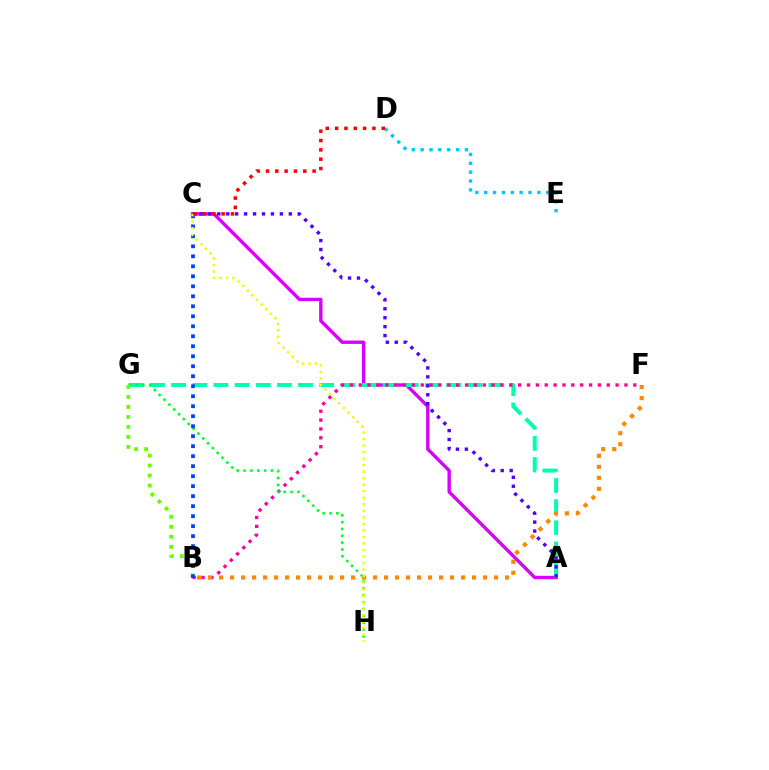{('A', 'C'): [{'color': '#d600ff', 'line_style': 'solid', 'thickness': 2.43}, {'color': '#4f00ff', 'line_style': 'dotted', 'thickness': 2.43}], ('A', 'G'): [{'color': '#00ffaf', 'line_style': 'dashed', 'thickness': 2.87}], ('B', 'F'): [{'color': '#ff00a0', 'line_style': 'dotted', 'thickness': 2.41}, {'color': '#ff8800', 'line_style': 'dotted', 'thickness': 2.99}], ('G', 'H'): [{'color': '#00ff27', 'line_style': 'dotted', 'thickness': 1.86}], ('B', 'G'): [{'color': '#66ff00', 'line_style': 'dotted', 'thickness': 2.72}], ('B', 'C'): [{'color': '#003fff', 'line_style': 'dotted', 'thickness': 2.72}], ('D', 'E'): [{'color': '#00c7ff', 'line_style': 'dotted', 'thickness': 2.41}], ('C', 'H'): [{'color': '#eeff00', 'line_style': 'dotted', 'thickness': 1.77}], ('C', 'D'): [{'color': '#ff0000', 'line_style': 'dotted', 'thickness': 2.53}]}